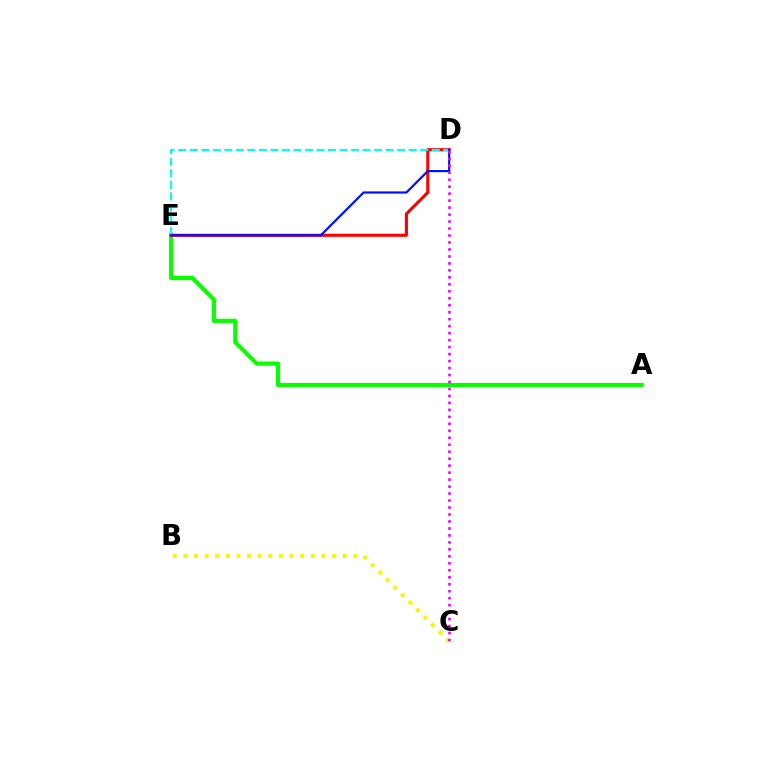{('A', 'E'): [{'color': '#08ff00', 'line_style': 'solid', 'thickness': 2.99}], ('B', 'C'): [{'color': '#fcf500', 'line_style': 'dotted', 'thickness': 2.88}], ('D', 'E'): [{'color': '#ff0000', 'line_style': 'solid', 'thickness': 2.24}, {'color': '#00fff6', 'line_style': 'dashed', 'thickness': 1.57}, {'color': '#0010ff', 'line_style': 'solid', 'thickness': 1.58}], ('C', 'D'): [{'color': '#ee00ff', 'line_style': 'dotted', 'thickness': 1.89}]}